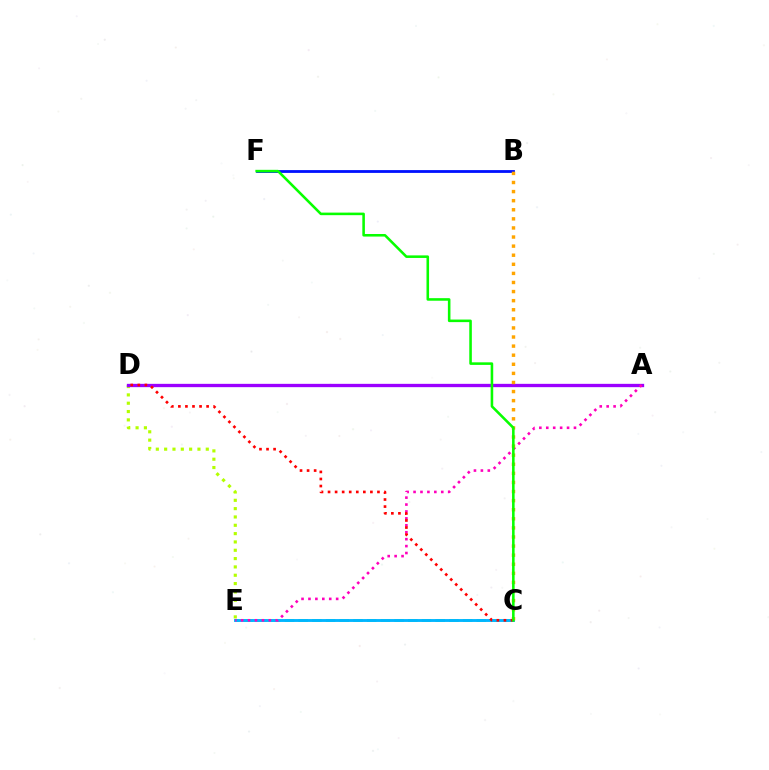{('D', 'E'): [{'color': '#b3ff00', 'line_style': 'dotted', 'thickness': 2.26}], ('C', 'E'): [{'color': '#00ff9d', 'line_style': 'dashed', 'thickness': 1.86}, {'color': '#00b5ff', 'line_style': 'solid', 'thickness': 2.07}], ('A', 'D'): [{'color': '#9b00ff', 'line_style': 'solid', 'thickness': 2.39}], ('A', 'E'): [{'color': '#ff00bd', 'line_style': 'dotted', 'thickness': 1.88}], ('B', 'F'): [{'color': '#0010ff', 'line_style': 'solid', 'thickness': 2.02}], ('B', 'C'): [{'color': '#ffa500', 'line_style': 'dotted', 'thickness': 2.47}], ('C', 'D'): [{'color': '#ff0000', 'line_style': 'dotted', 'thickness': 1.92}], ('C', 'F'): [{'color': '#08ff00', 'line_style': 'solid', 'thickness': 1.85}]}